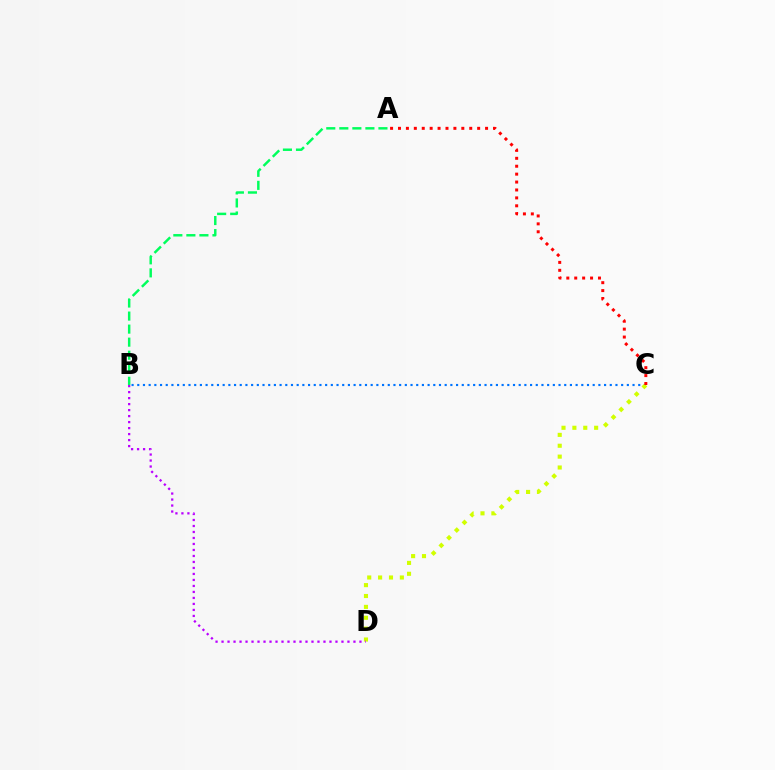{('A', 'B'): [{'color': '#00ff5c', 'line_style': 'dashed', 'thickness': 1.77}], ('B', 'C'): [{'color': '#0074ff', 'line_style': 'dotted', 'thickness': 1.55}], ('C', 'D'): [{'color': '#d1ff00', 'line_style': 'dotted', 'thickness': 2.96}], ('B', 'D'): [{'color': '#b900ff', 'line_style': 'dotted', 'thickness': 1.63}], ('A', 'C'): [{'color': '#ff0000', 'line_style': 'dotted', 'thickness': 2.15}]}